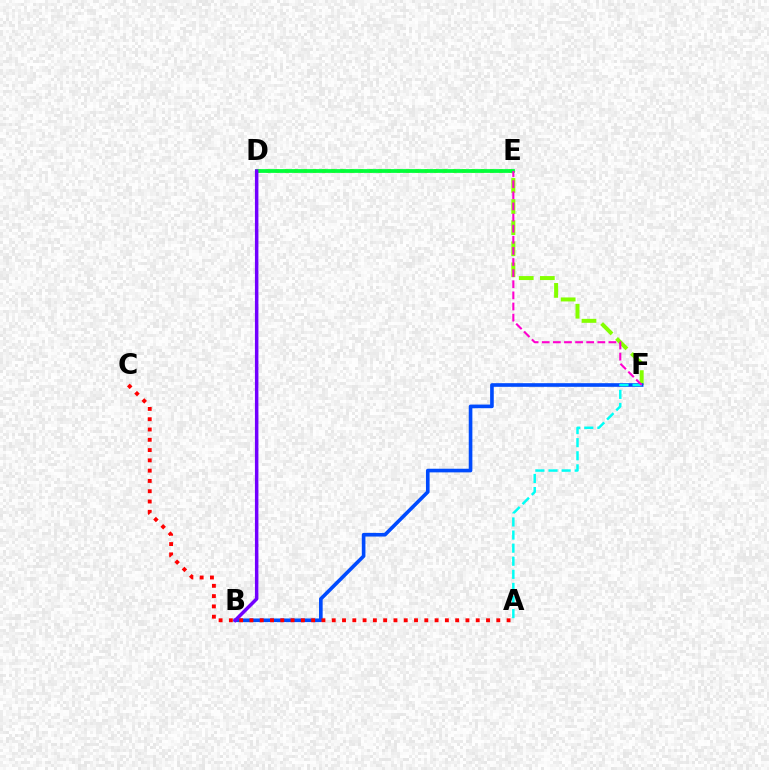{('E', 'F'): [{'color': '#84ff00', 'line_style': 'dashed', 'thickness': 2.87}, {'color': '#ff00cf', 'line_style': 'dashed', 'thickness': 1.51}], ('D', 'E'): [{'color': '#ffbd00', 'line_style': 'dotted', 'thickness': 2.53}, {'color': '#00ff39', 'line_style': 'solid', 'thickness': 2.71}], ('B', 'F'): [{'color': '#004bff', 'line_style': 'solid', 'thickness': 2.62}], ('B', 'D'): [{'color': '#7200ff', 'line_style': 'solid', 'thickness': 2.51}], ('A', 'F'): [{'color': '#00fff6', 'line_style': 'dashed', 'thickness': 1.78}], ('A', 'C'): [{'color': '#ff0000', 'line_style': 'dotted', 'thickness': 2.79}]}